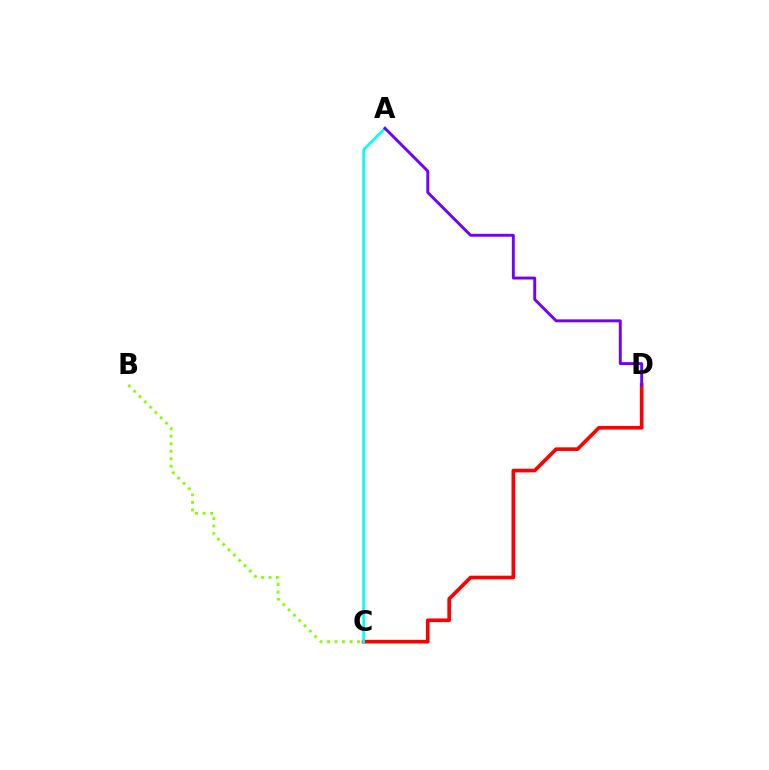{('C', 'D'): [{'color': '#ff0000', 'line_style': 'solid', 'thickness': 2.62}], ('A', 'C'): [{'color': '#00fff6', 'line_style': 'solid', 'thickness': 1.91}], ('A', 'D'): [{'color': '#7200ff', 'line_style': 'solid', 'thickness': 2.1}], ('B', 'C'): [{'color': '#84ff00', 'line_style': 'dotted', 'thickness': 2.04}]}